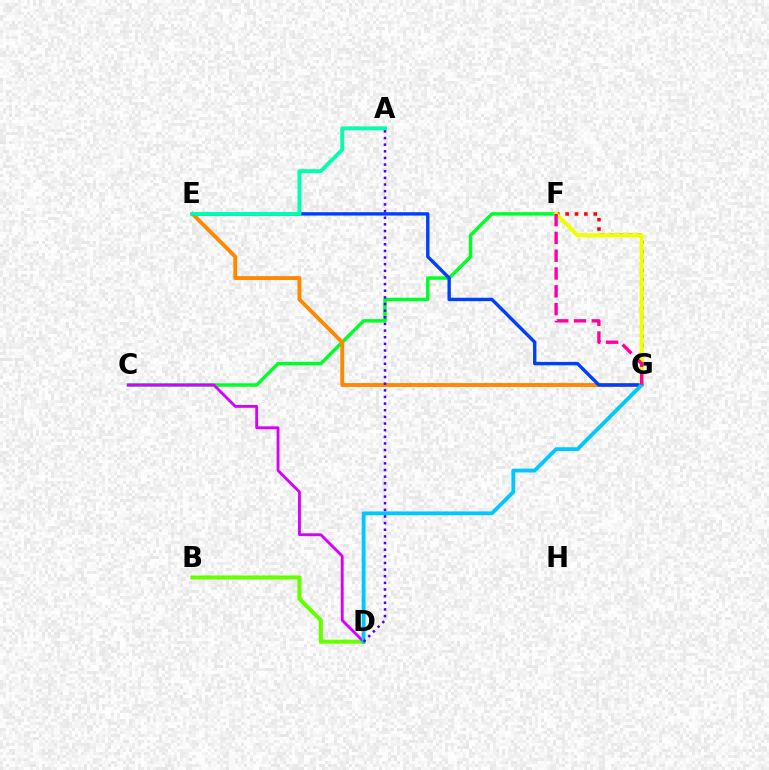{('F', 'G'): [{'color': '#ff0000', 'line_style': 'dotted', 'thickness': 2.55}, {'color': '#eeff00', 'line_style': 'solid', 'thickness': 2.97}, {'color': '#ff00a0', 'line_style': 'dashed', 'thickness': 2.42}], ('C', 'F'): [{'color': '#00ff27', 'line_style': 'solid', 'thickness': 2.48}], ('B', 'D'): [{'color': '#66ff00', 'line_style': 'solid', 'thickness': 2.93}], ('E', 'G'): [{'color': '#ff8800', 'line_style': 'solid', 'thickness': 2.78}, {'color': '#003fff', 'line_style': 'solid', 'thickness': 2.44}], ('C', 'D'): [{'color': '#d600ff', 'line_style': 'solid', 'thickness': 2.05}], ('A', 'E'): [{'color': '#00ffaf', 'line_style': 'solid', 'thickness': 2.78}], ('D', 'G'): [{'color': '#00c7ff', 'line_style': 'solid', 'thickness': 2.76}], ('A', 'D'): [{'color': '#4f00ff', 'line_style': 'dotted', 'thickness': 1.8}]}